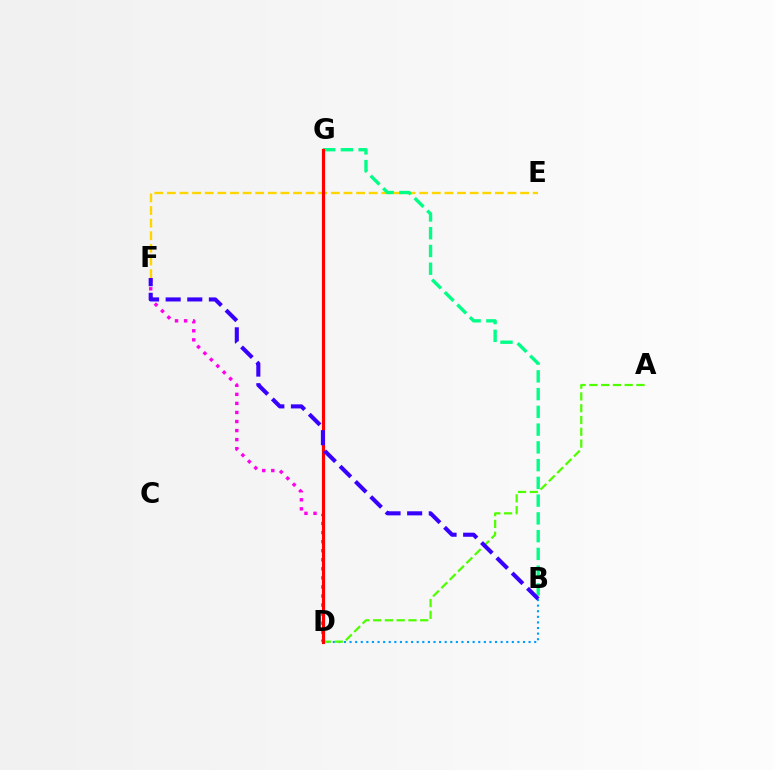{('D', 'F'): [{'color': '#ff00ed', 'line_style': 'dotted', 'thickness': 2.46}], ('E', 'F'): [{'color': '#ffd500', 'line_style': 'dashed', 'thickness': 1.71}], ('B', 'G'): [{'color': '#00ff86', 'line_style': 'dashed', 'thickness': 2.41}], ('B', 'D'): [{'color': '#009eff', 'line_style': 'dotted', 'thickness': 1.52}], ('A', 'D'): [{'color': '#4fff00', 'line_style': 'dashed', 'thickness': 1.6}], ('D', 'G'): [{'color': '#ff0000', 'line_style': 'solid', 'thickness': 2.28}], ('B', 'F'): [{'color': '#3700ff', 'line_style': 'dashed', 'thickness': 2.94}]}